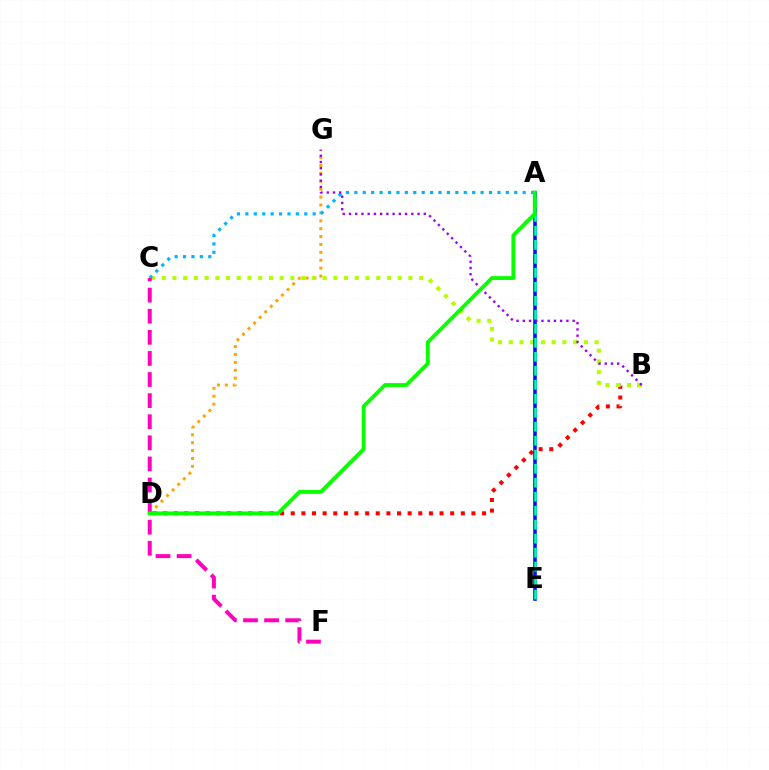{('D', 'G'): [{'color': '#ffa500', 'line_style': 'dotted', 'thickness': 2.15}], ('B', 'D'): [{'color': '#ff0000', 'line_style': 'dotted', 'thickness': 2.89}], ('B', 'C'): [{'color': '#b3ff00', 'line_style': 'dotted', 'thickness': 2.91}], ('A', 'E'): [{'color': '#0010ff', 'line_style': 'solid', 'thickness': 2.57}, {'color': '#00ff9d', 'line_style': 'dashed', 'thickness': 1.9}], ('A', 'C'): [{'color': '#00b5ff', 'line_style': 'dotted', 'thickness': 2.29}], ('B', 'G'): [{'color': '#9b00ff', 'line_style': 'dotted', 'thickness': 1.69}], ('C', 'F'): [{'color': '#ff00bd', 'line_style': 'dashed', 'thickness': 2.87}], ('A', 'D'): [{'color': '#08ff00', 'line_style': 'solid', 'thickness': 2.75}]}